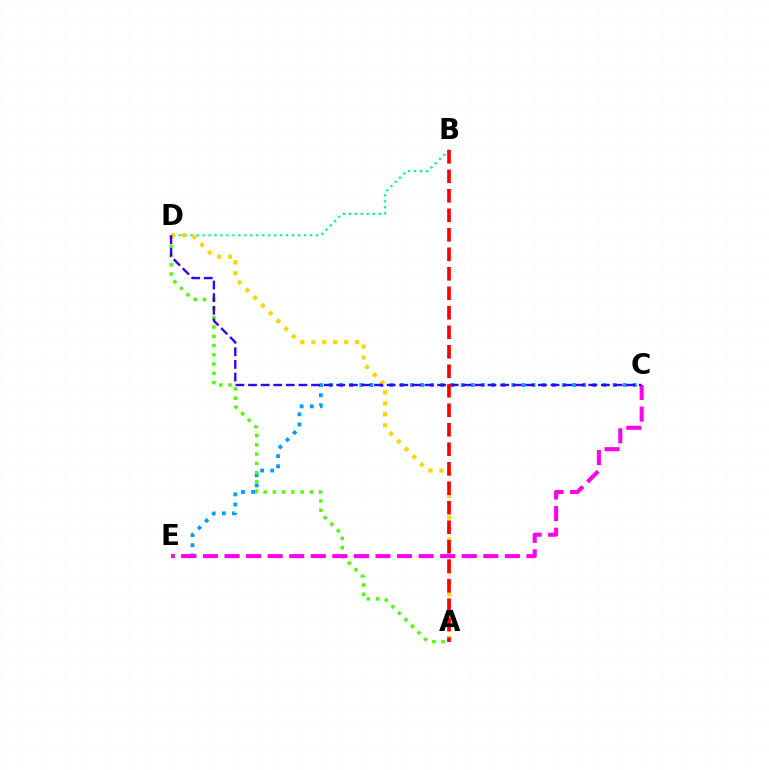{('B', 'D'): [{'color': '#00ff86', 'line_style': 'dotted', 'thickness': 1.62}], ('C', 'E'): [{'color': '#009eff', 'line_style': 'dotted', 'thickness': 2.75}, {'color': '#ff00ed', 'line_style': 'dashed', 'thickness': 2.93}], ('A', 'D'): [{'color': '#4fff00', 'line_style': 'dotted', 'thickness': 2.51}, {'color': '#ffd500', 'line_style': 'dotted', 'thickness': 2.97}], ('C', 'D'): [{'color': '#3700ff', 'line_style': 'dashed', 'thickness': 1.71}], ('A', 'B'): [{'color': '#ff0000', 'line_style': 'dashed', 'thickness': 2.65}]}